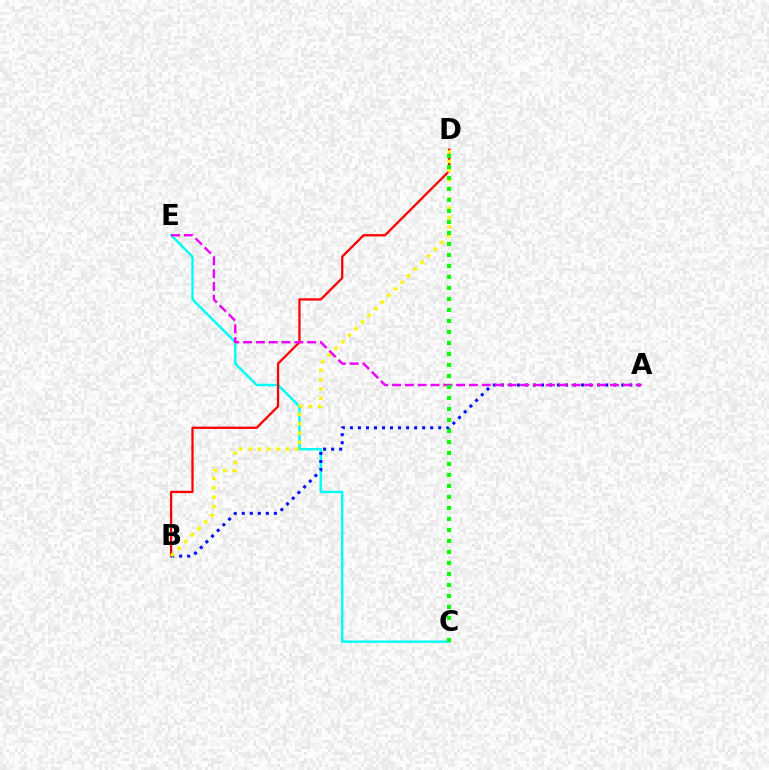{('C', 'E'): [{'color': '#00fff6', 'line_style': 'solid', 'thickness': 1.75}], ('B', 'D'): [{'color': '#ff0000', 'line_style': 'solid', 'thickness': 1.65}, {'color': '#fcf500', 'line_style': 'dotted', 'thickness': 2.54}], ('A', 'B'): [{'color': '#0010ff', 'line_style': 'dotted', 'thickness': 2.18}], ('A', 'E'): [{'color': '#ee00ff', 'line_style': 'dashed', 'thickness': 1.74}], ('C', 'D'): [{'color': '#08ff00', 'line_style': 'dotted', 'thickness': 2.99}]}